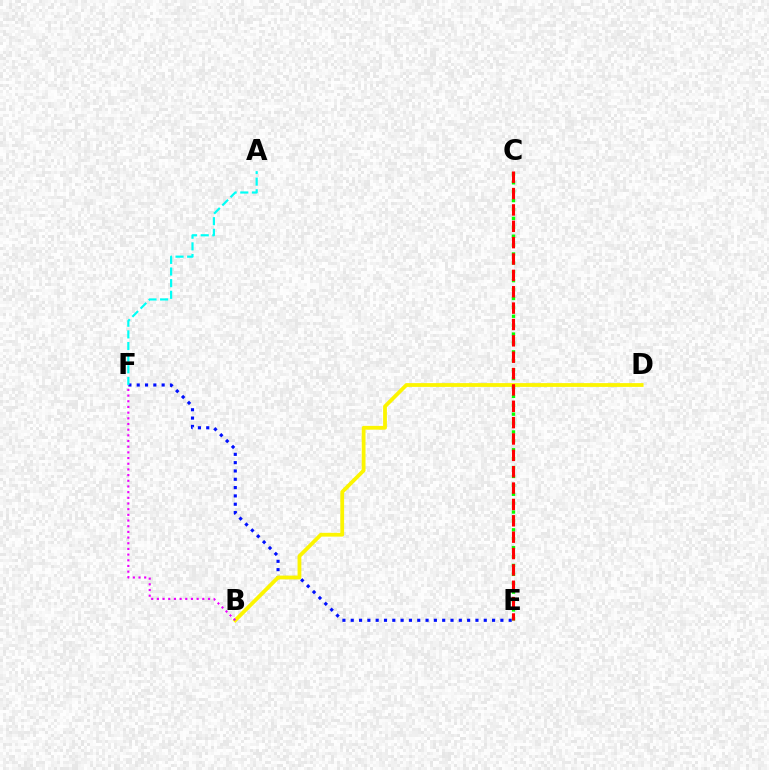{('E', 'F'): [{'color': '#0010ff', 'line_style': 'dotted', 'thickness': 2.26}], ('B', 'D'): [{'color': '#fcf500', 'line_style': 'solid', 'thickness': 2.73}], ('C', 'E'): [{'color': '#08ff00', 'line_style': 'dotted', 'thickness': 2.42}, {'color': '#ff0000', 'line_style': 'dashed', 'thickness': 2.22}], ('B', 'F'): [{'color': '#ee00ff', 'line_style': 'dotted', 'thickness': 1.54}], ('A', 'F'): [{'color': '#00fff6', 'line_style': 'dashed', 'thickness': 1.58}]}